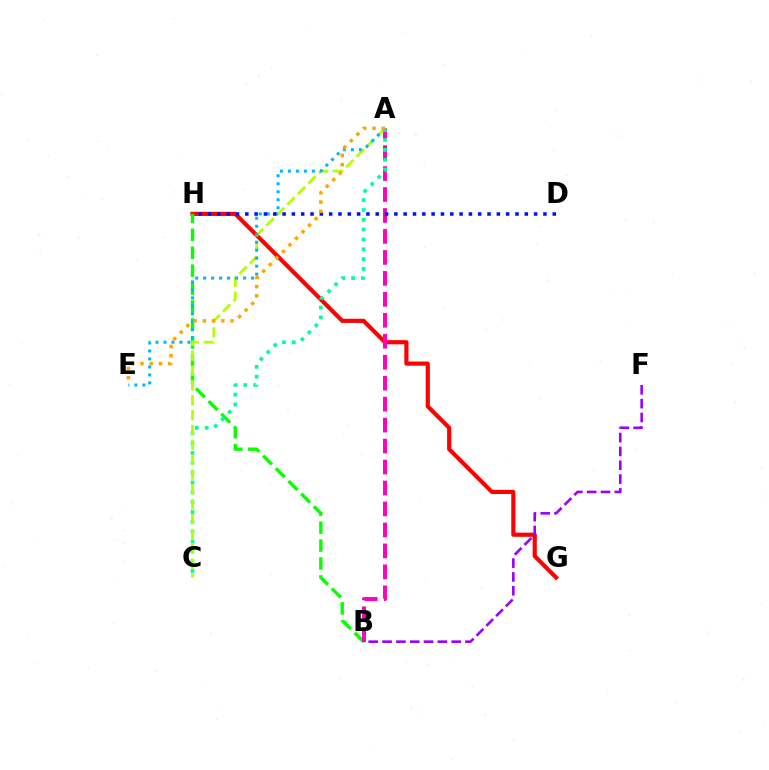{('G', 'H'): [{'color': '#ff0000', 'line_style': 'solid', 'thickness': 2.99}], ('B', 'H'): [{'color': '#08ff00', 'line_style': 'dashed', 'thickness': 2.44}], ('A', 'B'): [{'color': '#ff00bd', 'line_style': 'dashed', 'thickness': 2.85}], ('B', 'F'): [{'color': '#9b00ff', 'line_style': 'dashed', 'thickness': 1.88}], ('A', 'C'): [{'color': '#00ff9d', 'line_style': 'dotted', 'thickness': 2.67}, {'color': '#b3ff00', 'line_style': 'dashed', 'thickness': 2.02}], ('A', 'E'): [{'color': '#00b5ff', 'line_style': 'dotted', 'thickness': 2.17}, {'color': '#ffa500', 'line_style': 'dotted', 'thickness': 2.52}], ('D', 'H'): [{'color': '#0010ff', 'line_style': 'dotted', 'thickness': 2.53}]}